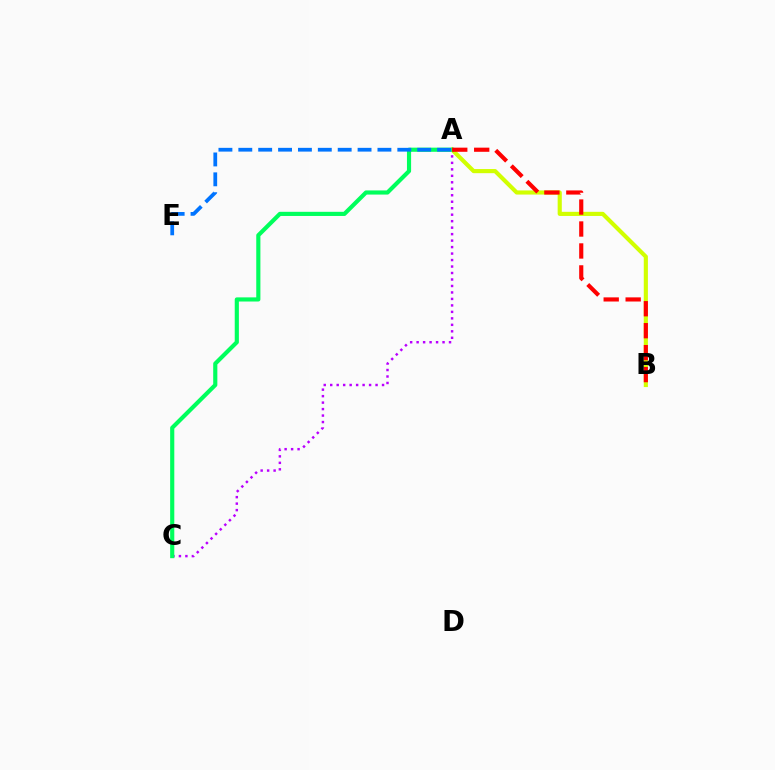{('A', 'C'): [{'color': '#b900ff', 'line_style': 'dotted', 'thickness': 1.76}, {'color': '#00ff5c', 'line_style': 'solid', 'thickness': 2.98}], ('A', 'B'): [{'color': '#d1ff00', 'line_style': 'solid', 'thickness': 2.97}, {'color': '#ff0000', 'line_style': 'dashed', 'thickness': 2.98}], ('A', 'E'): [{'color': '#0074ff', 'line_style': 'dashed', 'thickness': 2.7}]}